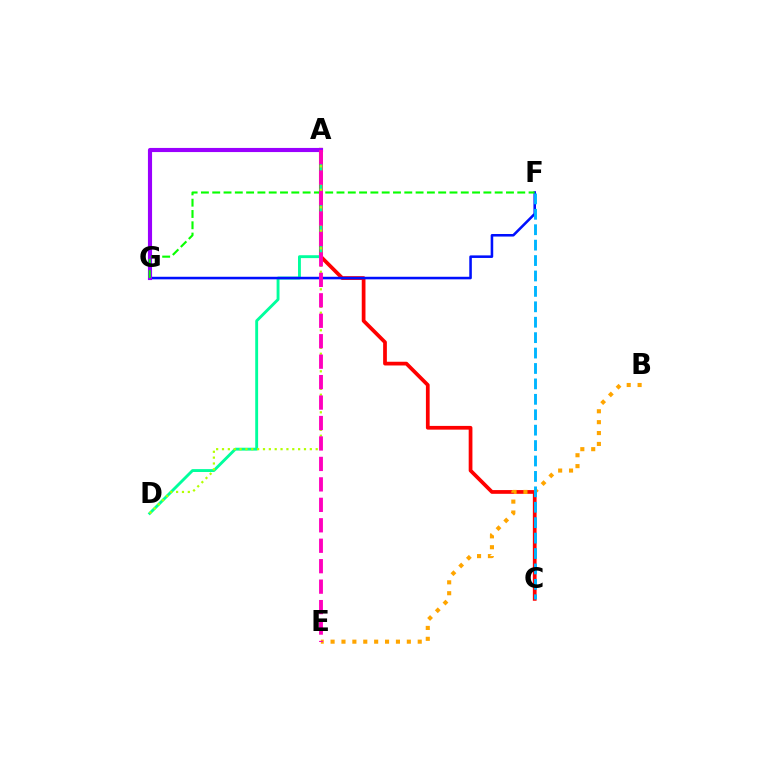{('A', 'C'): [{'color': '#ff0000', 'line_style': 'solid', 'thickness': 2.69}], ('A', 'D'): [{'color': '#00ff9d', 'line_style': 'solid', 'thickness': 2.08}, {'color': '#b3ff00', 'line_style': 'dotted', 'thickness': 1.59}], ('B', 'E'): [{'color': '#ffa500', 'line_style': 'dotted', 'thickness': 2.96}], ('F', 'G'): [{'color': '#0010ff', 'line_style': 'solid', 'thickness': 1.84}, {'color': '#08ff00', 'line_style': 'dashed', 'thickness': 1.53}], ('A', 'G'): [{'color': '#9b00ff', 'line_style': 'solid', 'thickness': 2.97}], ('C', 'F'): [{'color': '#00b5ff', 'line_style': 'dashed', 'thickness': 2.09}], ('A', 'E'): [{'color': '#ff00bd', 'line_style': 'dashed', 'thickness': 2.78}]}